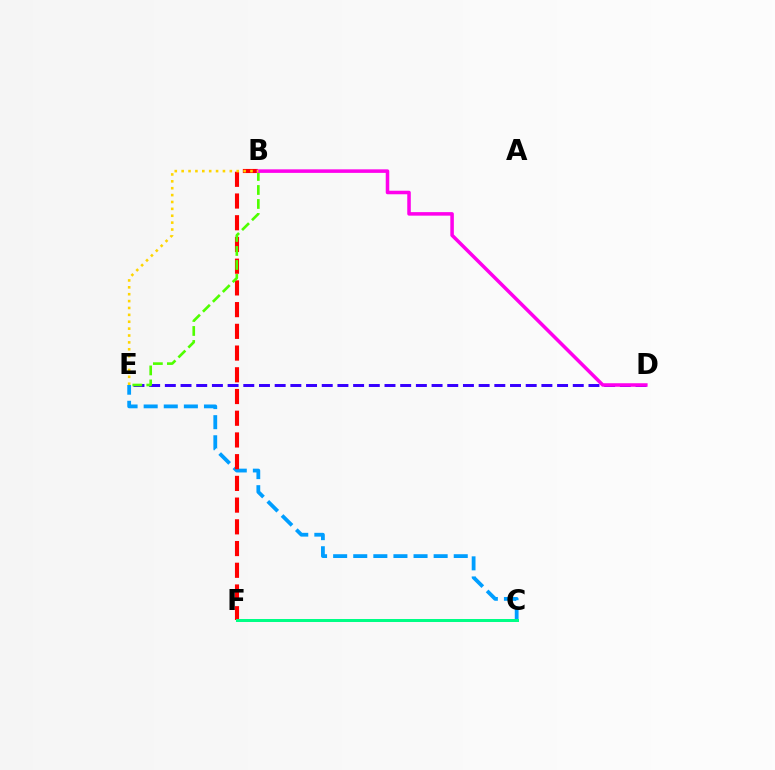{('C', 'E'): [{'color': '#009eff', 'line_style': 'dashed', 'thickness': 2.73}], ('D', 'E'): [{'color': '#3700ff', 'line_style': 'dashed', 'thickness': 2.13}], ('B', 'F'): [{'color': '#ff0000', 'line_style': 'dashed', 'thickness': 2.95}], ('C', 'F'): [{'color': '#00ff86', 'line_style': 'solid', 'thickness': 2.16}], ('B', 'E'): [{'color': '#4fff00', 'line_style': 'dashed', 'thickness': 1.9}, {'color': '#ffd500', 'line_style': 'dotted', 'thickness': 1.87}], ('B', 'D'): [{'color': '#ff00ed', 'line_style': 'solid', 'thickness': 2.54}]}